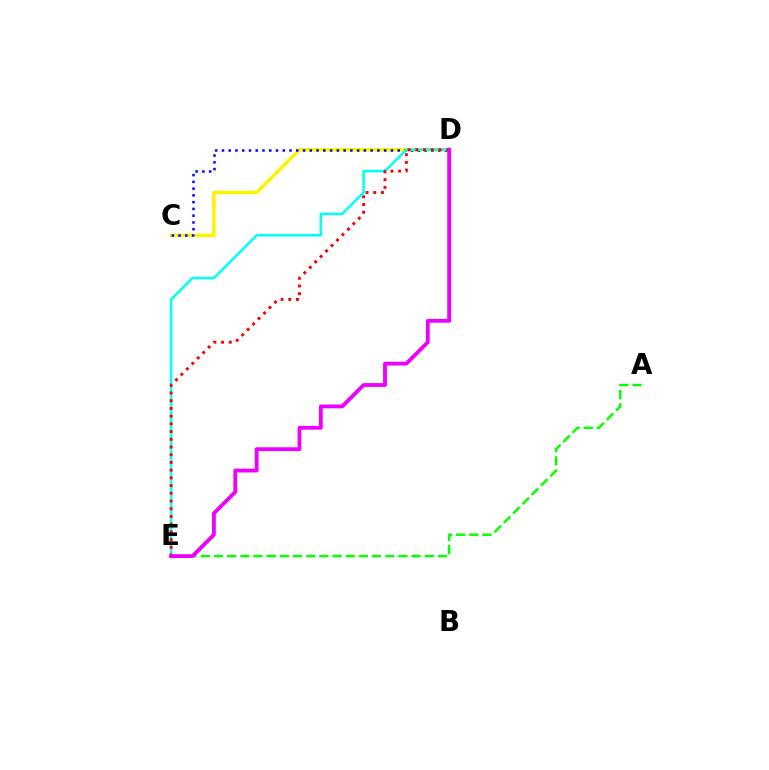{('C', 'D'): [{'color': '#fcf500', 'line_style': 'solid', 'thickness': 2.49}, {'color': '#0010ff', 'line_style': 'dotted', 'thickness': 1.84}], ('A', 'E'): [{'color': '#08ff00', 'line_style': 'dashed', 'thickness': 1.79}], ('D', 'E'): [{'color': '#00fff6', 'line_style': 'solid', 'thickness': 1.83}, {'color': '#ff0000', 'line_style': 'dotted', 'thickness': 2.1}, {'color': '#ee00ff', 'line_style': 'solid', 'thickness': 2.75}]}